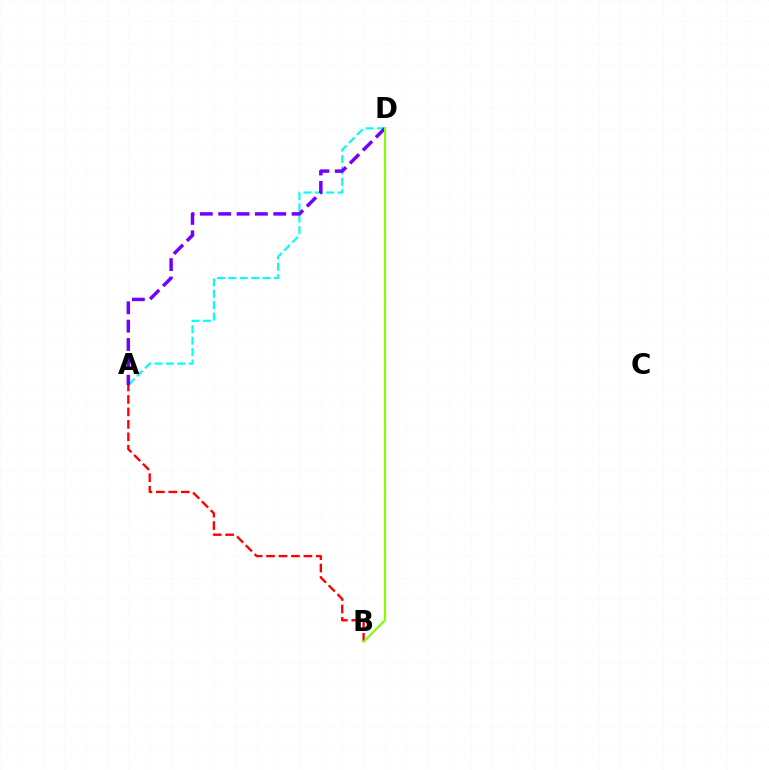{('A', 'D'): [{'color': '#00fff6', 'line_style': 'dashed', 'thickness': 1.55}, {'color': '#7200ff', 'line_style': 'dashed', 'thickness': 2.49}], ('A', 'B'): [{'color': '#ff0000', 'line_style': 'dashed', 'thickness': 1.69}], ('B', 'D'): [{'color': '#84ff00', 'line_style': 'solid', 'thickness': 1.55}]}